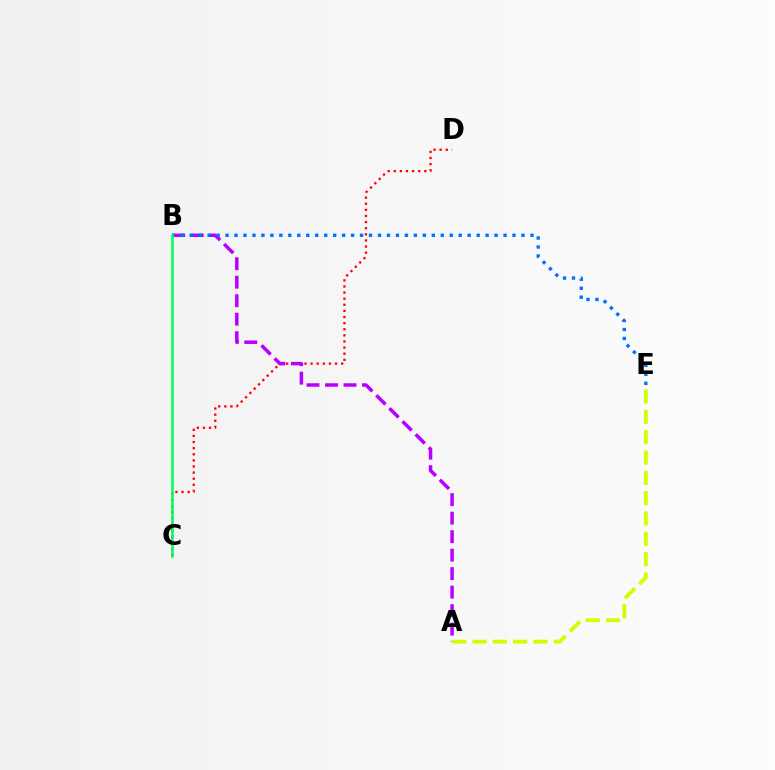{('C', 'D'): [{'color': '#ff0000', 'line_style': 'dotted', 'thickness': 1.66}], ('A', 'B'): [{'color': '#b900ff', 'line_style': 'dashed', 'thickness': 2.51}], ('B', 'E'): [{'color': '#0074ff', 'line_style': 'dotted', 'thickness': 2.44}], ('A', 'E'): [{'color': '#d1ff00', 'line_style': 'dashed', 'thickness': 2.76}], ('B', 'C'): [{'color': '#00ff5c', 'line_style': 'solid', 'thickness': 1.84}]}